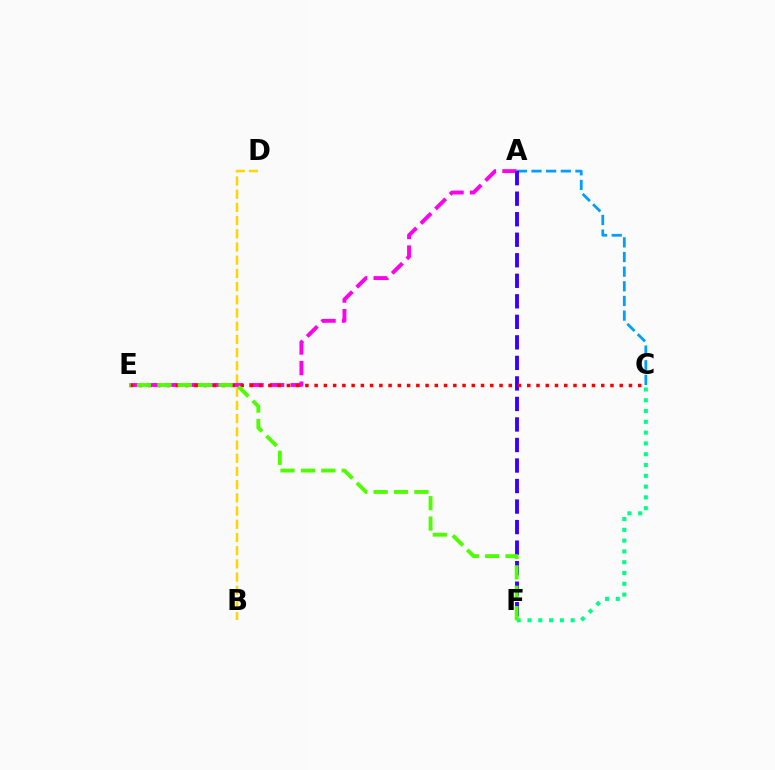{('A', 'C'): [{'color': '#009eff', 'line_style': 'dashed', 'thickness': 1.99}], ('B', 'D'): [{'color': '#ffd500', 'line_style': 'dashed', 'thickness': 1.79}], ('A', 'E'): [{'color': '#ff00ed', 'line_style': 'dashed', 'thickness': 2.8}], ('A', 'F'): [{'color': '#3700ff', 'line_style': 'dashed', 'thickness': 2.79}], ('C', 'F'): [{'color': '#00ff86', 'line_style': 'dotted', 'thickness': 2.93}], ('C', 'E'): [{'color': '#ff0000', 'line_style': 'dotted', 'thickness': 2.51}], ('E', 'F'): [{'color': '#4fff00', 'line_style': 'dashed', 'thickness': 2.77}]}